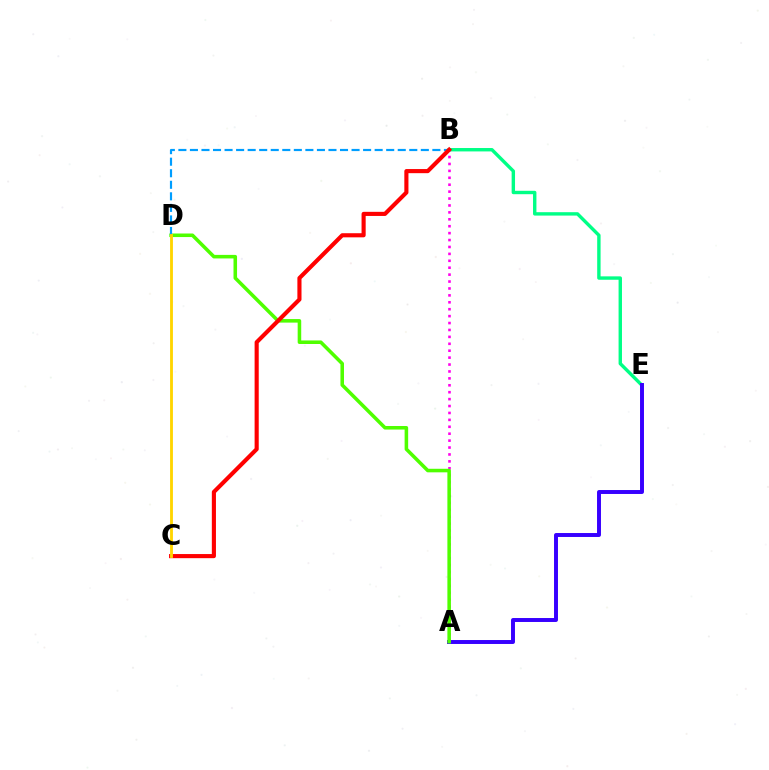{('B', 'E'): [{'color': '#00ff86', 'line_style': 'solid', 'thickness': 2.45}], ('A', 'E'): [{'color': '#3700ff', 'line_style': 'solid', 'thickness': 2.84}], ('A', 'B'): [{'color': '#ff00ed', 'line_style': 'dotted', 'thickness': 1.88}], ('A', 'D'): [{'color': '#4fff00', 'line_style': 'solid', 'thickness': 2.56}], ('B', 'D'): [{'color': '#009eff', 'line_style': 'dashed', 'thickness': 1.57}], ('B', 'C'): [{'color': '#ff0000', 'line_style': 'solid', 'thickness': 2.97}], ('C', 'D'): [{'color': '#ffd500', 'line_style': 'solid', 'thickness': 2.05}]}